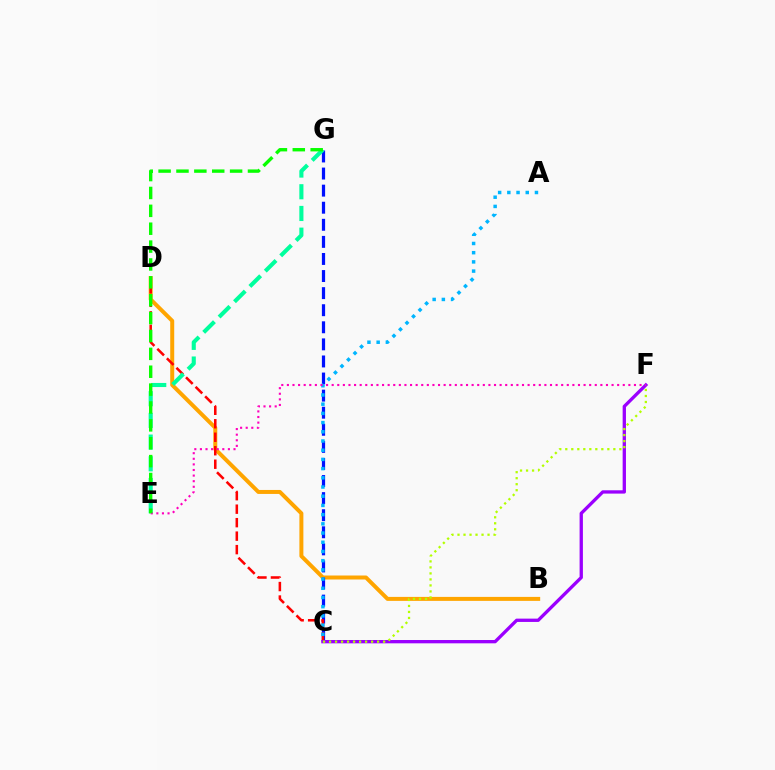{('B', 'D'): [{'color': '#ffa500', 'line_style': 'solid', 'thickness': 2.87}], ('C', 'G'): [{'color': '#0010ff', 'line_style': 'dashed', 'thickness': 2.32}], ('C', 'D'): [{'color': '#ff0000', 'line_style': 'dashed', 'thickness': 1.83}], ('E', 'G'): [{'color': '#00ff9d', 'line_style': 'dashed', 'thickness': 2.95}, {'color': '#08ff00', 'line_style': 'dashed', 'thickness': 2.43}], ('A', 'C'): [{'color': '#00b5ff', 'line_style': 'dotted', 'thickness': 2.5}], ('C', 'F'): [{'color': '#9b00ff', 'line_style': 'solid', 'thickness': 2.38}, {'color': '#b3ff00', 'line_style': 'dotted', 'thickness': 1.63}], ('E', 'F'): [{'color': '#ff00bd', 'line_style': 'dotted', 'thickness': 1.52}]}